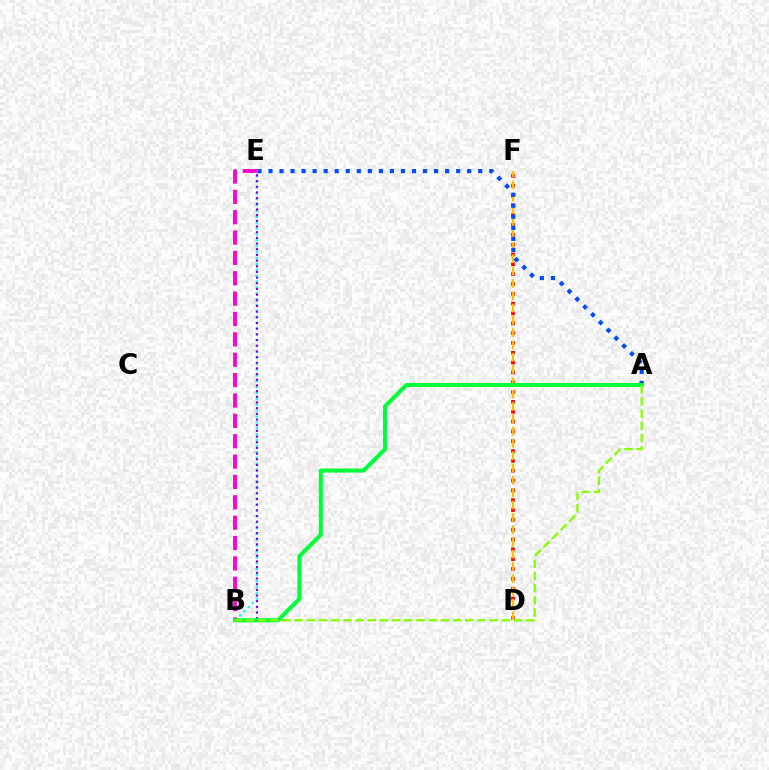{('D', 'F'): [{'color': '#ff0000', 'line_style': 'dotted', 'thickness': 2.67}, {'color': '#ffbd00', 'line_style': 'dashed', 'thickness': 1.67}], ('A', 'E'): [{'color': '#004bff', 'line_style': 'dotted', 'thickness': 3.0}], ('B', 'E'): [{'color': '#00fff6', 'line_style': 'dotted', 'thickness': 1.6}, {'color': '#7200ff', 'line_style': 'dotted', 'thickness': 1.54}, {'color': '#ff00cf', 'line_style': 'dashed', 'thickness': 2.77}], ('A', 'B'): [{'color': '#00ff39', 'line_style': 'solid', 'thickness': 2.92}, {'color': '#84ff00', 'line_style': 'dashed', 'thickness': 1.66}]}